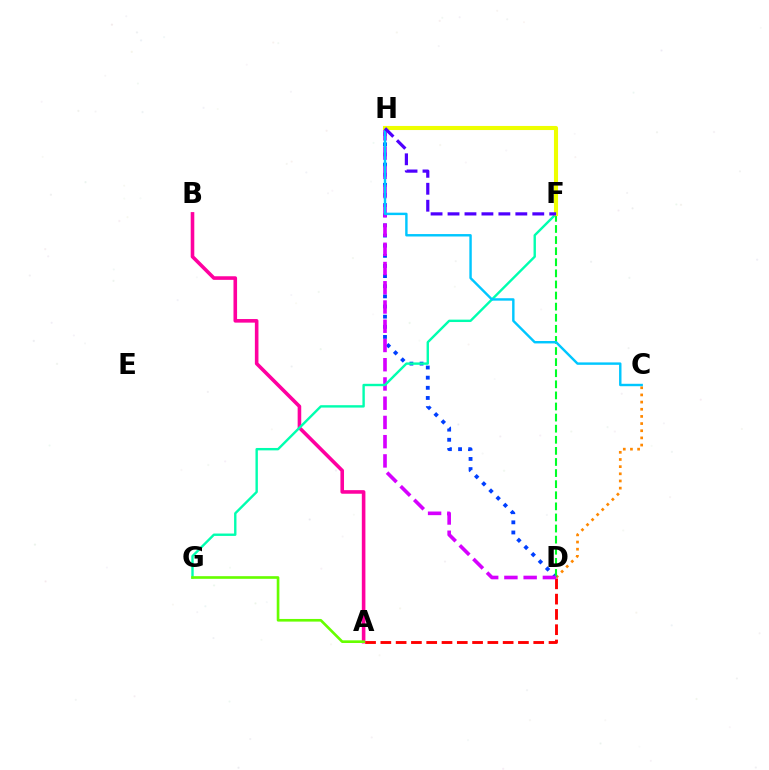{('C', 'D'): [{'color': '#ff8800', 'line_style': 'dotted', 'thickness': 1.95}], ('A', 'B'): [{'color': '#ff00a0', 'line_style': 'solid', 'thickness': 2.58}], ('D', 'H'): [{'color': '#003fff', 'line_style': 'dotted', 'thickness': 2.75}, {'color': '#d600ff', 'line_style': 'dashed', 'thickness': 2.61}], ('A', 'D'): [{'color': '#ff0000', 'line_style': 'dashed', 'thickness': 2.08}], ('D', 'F'): [{'color': '#00ff27', 'line_style': 'dashed', 'thickness': 1.51}], ('F', 'G'): [{'color': '#00ffaf', 'line_style': 'solid', 'thickness': 1.72}], ('C', 'H'): [{'color': '#00c7ff', 'line_style': 'solid', 'thickness': 1.75}], ('F', 'H'): [{'color': '#eeff00', 'line_style': 'solid', 'thickness': 2.94}, {'color': '#4f00ff', 'line_style': 'dashed', 'thickness': 2.3}], ('A', 'G'): [{'color': '#66ff00', 'line_style': 'solid', 'thickness': 1.91}]}